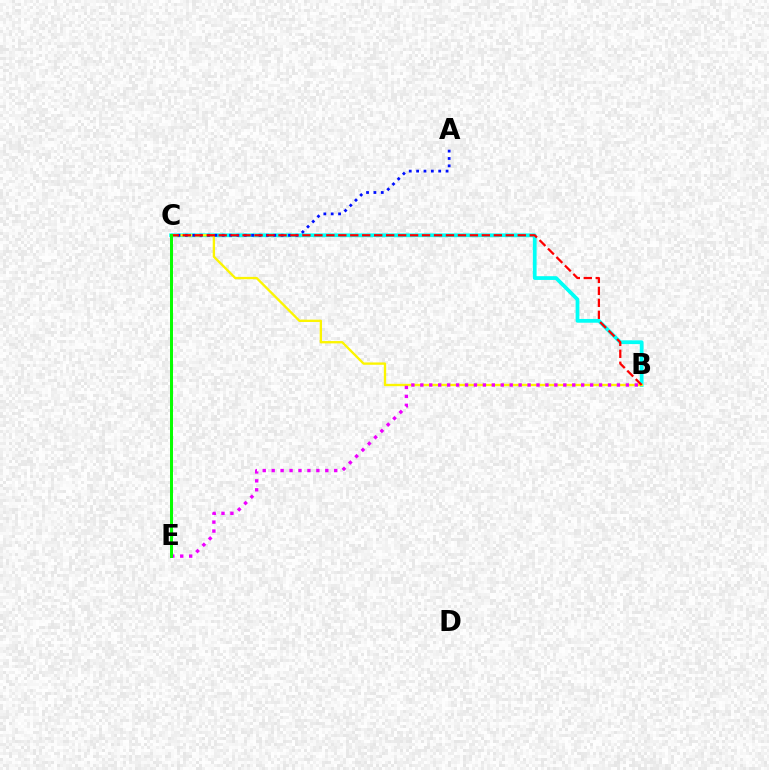{('B', 'C'): [{'color': '#00fff6', 'line_style': 'solid', 'thickness': 2.7}, {'color': '#fcf500', 'line_style': 'solid', 'thickness': 1.69}, {'color': '#ff0000', 'line_style': 'dashed', 'thickness': 1.63}], ('A', 'C'): [{'color': '#0010ff', 'line_style': 'dotted', 'thickness': 2.0}], ('B', 'E'): [{'color': '#ee00ff', 'line_style': 'dotted', 'thickness': 2.43}], ('C', 'E'): [{'color': '#08ff00', 'line_style': 'solid', 'thickness': 2.16}]}